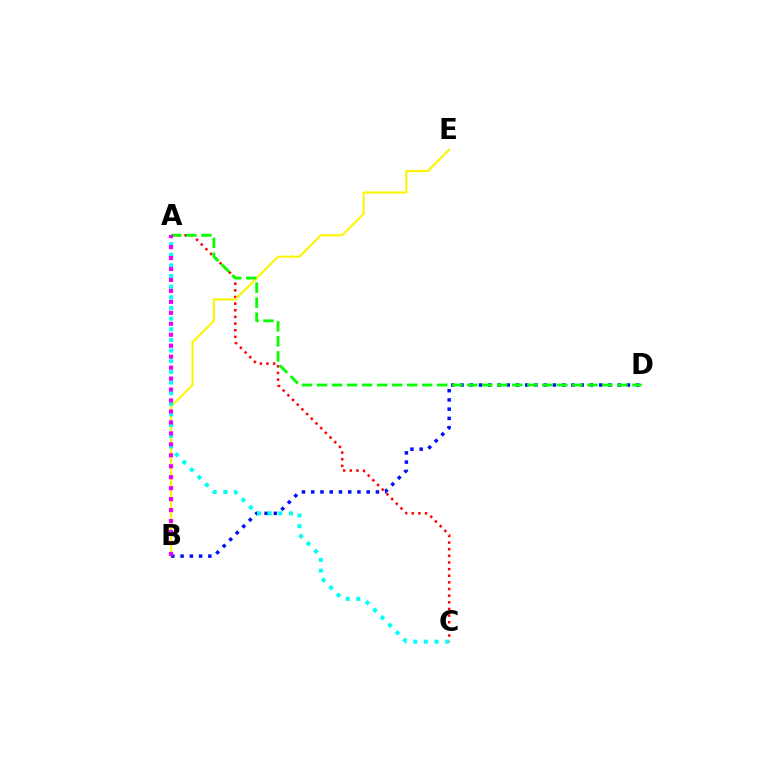{('A', 'C'): [{'color': '#ff0000', 'line_style': 'dotted', 'thickness': 1.8}, {'color': '#00fff6', 'line_style': 'dotted', 'thickness': 2.89}], ('B', 'E'): [{'color': '#fcf500', 'line_style': 'solid', 'thickness': 1.51}], ('B', 'D'): [{'color': '#0010ff', 'line_style': 'dotted', 'thickness': 2.51}], ('A', 'D'): [{'color': '#08ff00', 'line_style': 'dashed', 'thickness': 2.04}], ('A', 'B'): [{'color': '#ee00ff', 'line_style': 'dotted', 'thickness': 2.98}]}